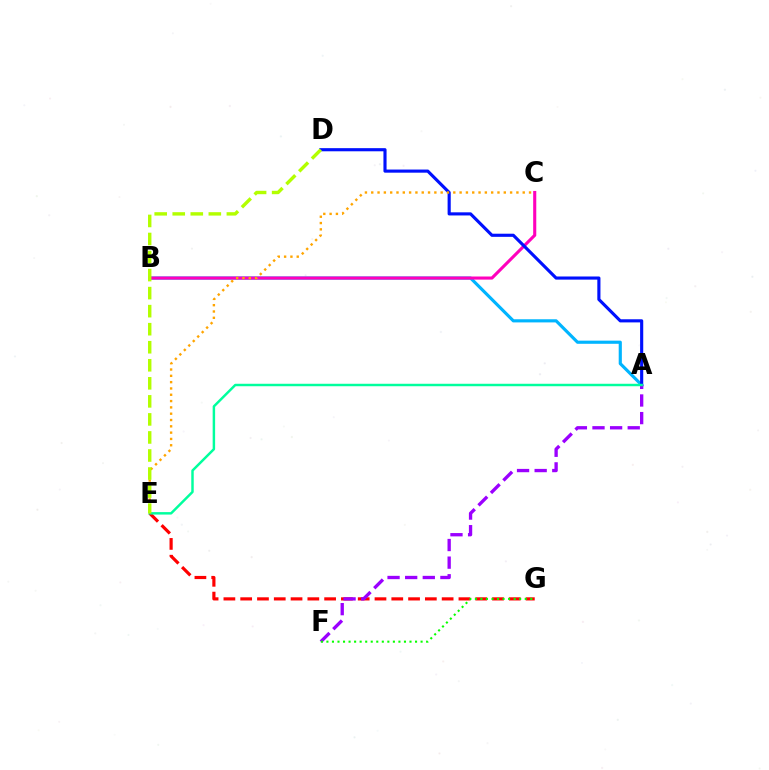{('A', 'B'): [{'color': '#00b5ff', 'line_style': 'solid', 'thickness': 2.27}], ('E', 'G'): [{'color': '#ff0000', 'line_style': 'dashed', 'thickness': 2.28}], ('B', 'C'): [{'color': '#ff00bd', 'line_style': 'solid', 'thickness': 2.23}], ('A', 'D'): [{'color': '#0010ff', 'line_style': 'solid', 'thickness': 2.26}], ('A', 'F'): [{'color': '#9b00ff', 'line_style': 'dashed', 'thickness': 2.39}], ('F', 'G'): [{'color': '#08ff00', 'line_style': 'dotted', 'thickness': 1.5}], ('A', 'E'): [{'color': '#00ff9d', 'line_style': 'solid', 'thickness': 1.77}], ('C', 'E'): [{'color': '#ffa500', 'line_style': 'dotted', 'thickness': 1.71}], ('D', 'E'): [{'color': '#b3ff00', 'line_style': 'dashed', 'thickness': 2.45}]}